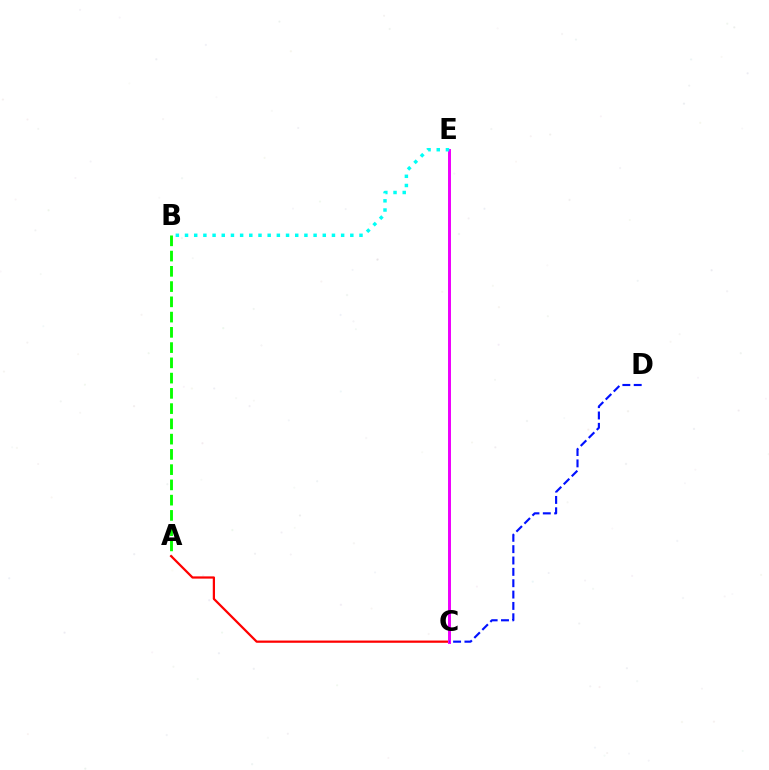{('A', 'B'): [{'color': '#08ff00', 'line_style': 'dashed', 'thickness': 2.07}], ('A', 'C'): [{'color': '#ff0000', 'line_style': 'solid', 'thickness': 1.61}], ('C', 'E'): [{'color': '#fcf500', 'line_style': 'dashed', 'thickness': 1.81}, {'color': '#ee00ff', 'line_style': 'solid', 'thickness': 2.13}], ('C', 'D'): [{'color': '#0010ff', 'line_style': 'dashed', 'thickness': 1.54}], ('B', 'E'): [{'color': '#00fff6', 'line_style': 'dotted', 'thickness': 2.49}]}